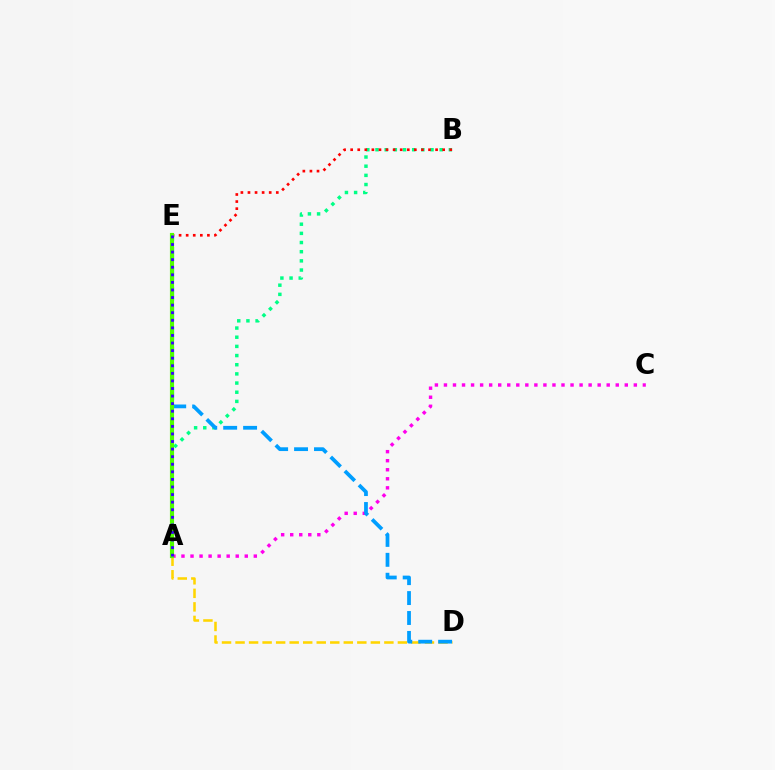{('A', 'D'): [{'color': '#ffd500', 'line_style': 'dashed', 'thickness': 1.84}], ('A', 'B'): [{'color': '#00ff86', 'line_style': 'dotted', 'thickness': 2.49}], ('B', 'E'): [{'color': '#ff0000', 'line_style': 'dotted', 'thickness': 1.92}], ('A', 'C'): [{'color': '#ff00ed', 'line_style': 'dotted', 'thickness': 2.46}], ('D', 'E'): [{'color': '#009eff', 'line_style': 'dashed', 'thickness': 2.71}], ('A', 'E'): [{'color': '#4fff00', 'line_style': 'solid', 'thickness': 2.98}, {'color': '#3700ff', 'line_style': 'dotted', 'thickness': 2.06}]}